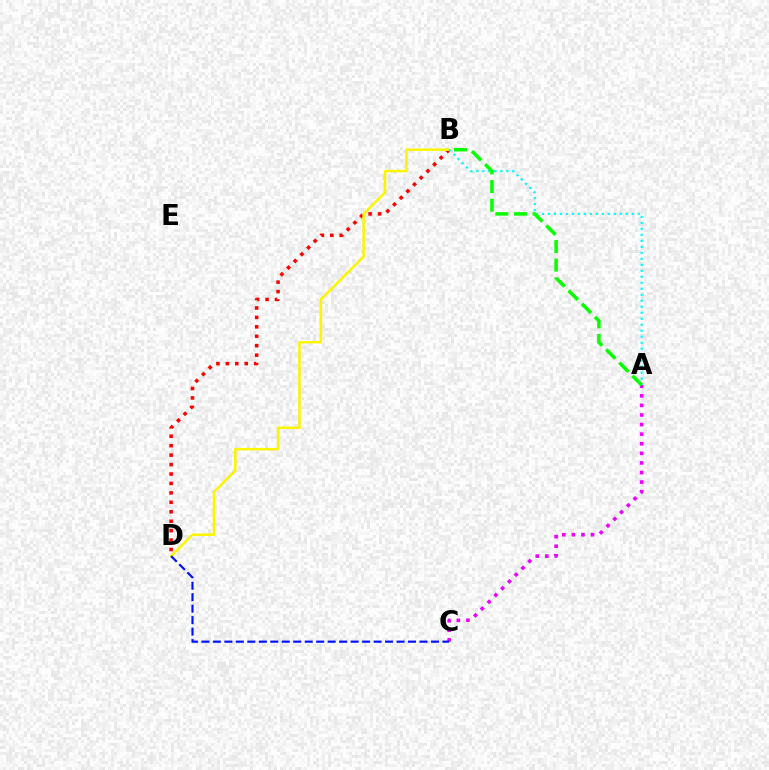{('B', 'D'): [{'color': '#ff0000', 'line_style': 'dotted', 'thickness': 2.56}, {'color': '#fcf500', 'line_style': 'solid', 'thickness': 1.8}], ('A', 'C'): [{'color': '#ee00ff', 'line_style': 'dotted', 'thickness': 2.6}], ('C', 'D'): [{'color': '#0010ff', 'line_style': 'dashed', 'thickness': 1.56}], ('A', 'B'): [{'color': '#00fff6', 'line_style': 'dotted', 'thickness': 1.63}, {'color': '#08ff00', 'line_style': 'dashed', 'thickness': 2.53}]}